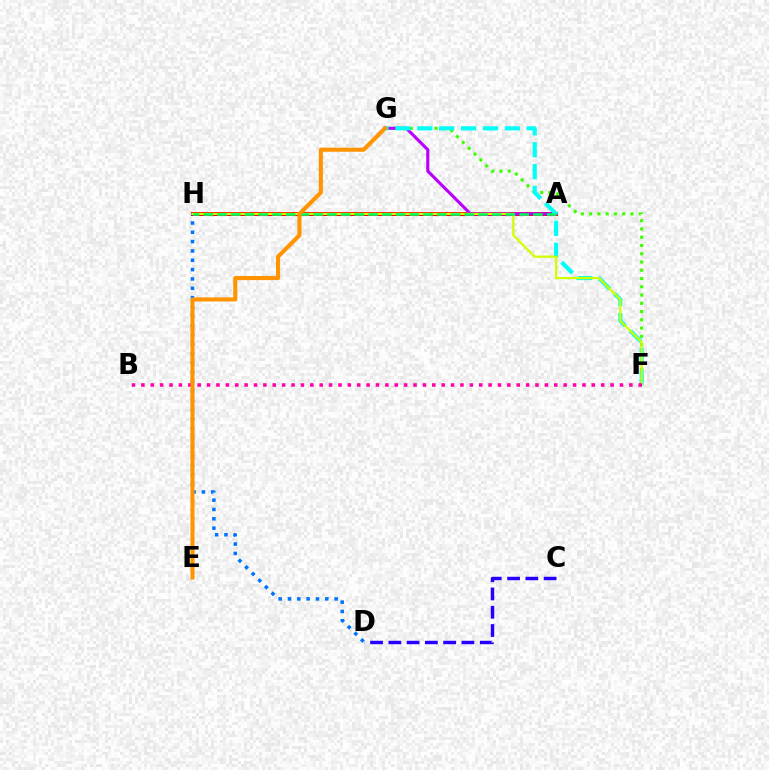{('A', 'H'): [{'color': '#ff0000', 'line_style': 'solid', 'thickness': 2.88}, {'color': '#00ff5c', 'line_style': 'dashed', 'thickness': 1.87}], ('C', 'D'): [{'color': '#2500ff', 'line_style': 'dashed', 'thickness': 2.48}], ('F', 'G'): [{'color': '#3dff00', 'line_style': 'dotted', 'thickness': 2.24}, {'color': '#00fff6', 'line_style': 'dashed', 'thickness': 2.97}], ('A', 'G'): [{'color': '#b900ff', 'line_style': 'solid', 'thickness': 2.24}], ('D', 'H'): [{'color': '#0074ff', 'line_style': 'dotted', 'thickness': 2.53}], ('F', 'H'): [{'color': '#d1ff00', 'line_style': 'solid', 'thickness': 1.62}], ('B', 'F'): [{'color': '#ff00ac', 'line_style': 'dotted', 'thickness': 2.55}], ('E', 'G'): [{'color': '#ff9400', 'line_style': 'solid', 'thickness': 2.94}]}